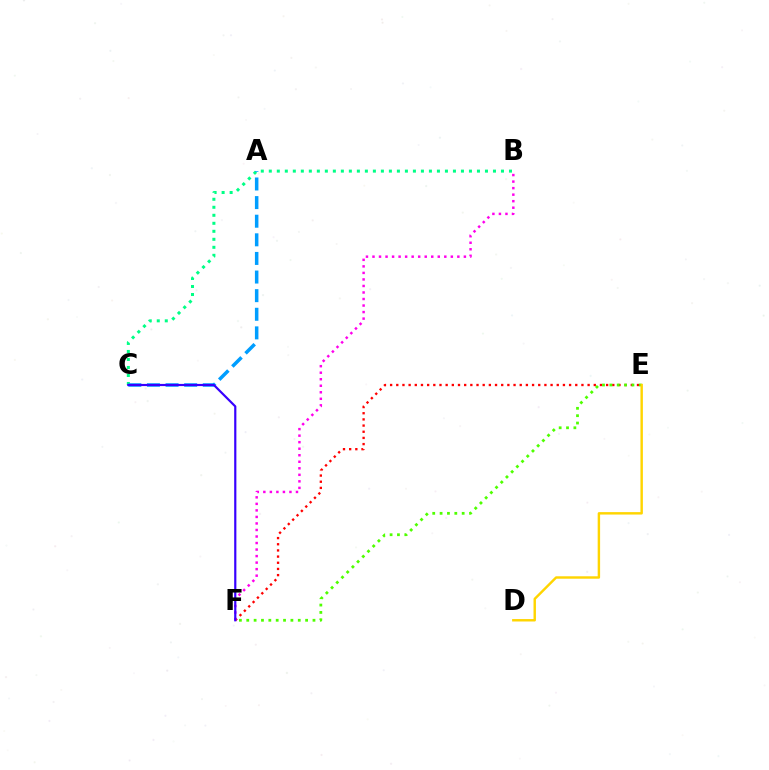{('B', 'C'): [{'color': '#00ff86', 'line_style': 'dotted', 'thickness': 2.18}], ('E', 'F'): [{'color': '#ff0000', 'line_style': 'dotted', 'thickness': 1.68}, {'color': '#4fff00', 'line_style': 'dotted', 'thickness': 2.0}], ('B', 'F'): [{'color': '#ff00ed', 'line_style': 'dotted', 'thickness': 1.77}], ('A', 'C'): [{'color': '#009eff', 'line_style': 'dashed', 'thickness': 2.53}], ('C', 'F'): [{'color': '#3700ff', 'line_style': 'solid', 'thickness': 1.57}], ('D', 'E'): [{'color': '#ffd500', 'line_style': 'solid', 'thickness': 1.75}]}